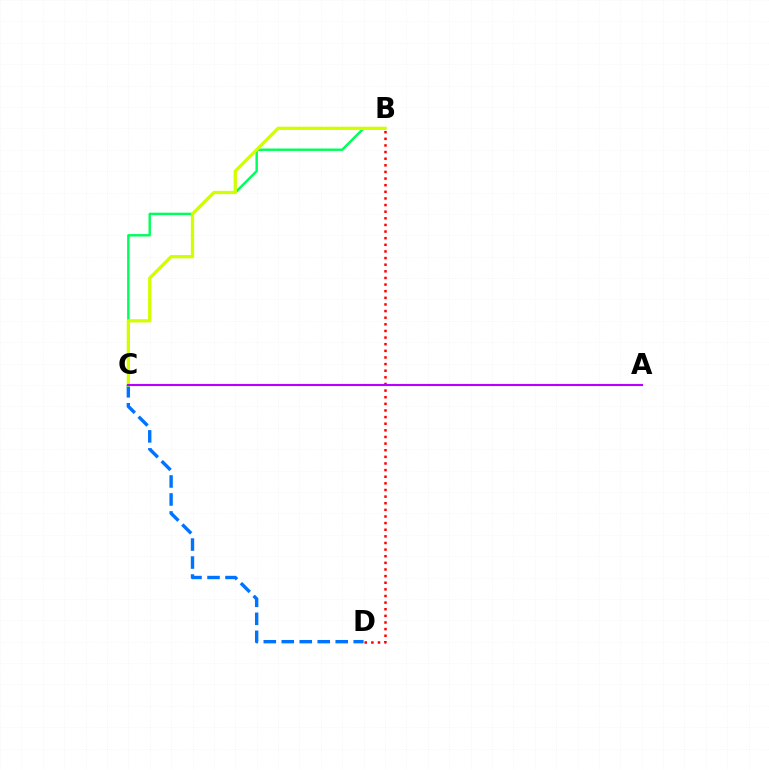{('C', 'D'): [{'color': '#0074ff', 'line_style': 'dashed', 'thickness': 2.44}], ('B', 'C'): [{'color': '#00ff5c', 'line_style': 'solid', 'thickness': 1.75}, {'color': '#d1ff00', 'line_style': 'solid', 'thickness': 2.36}], ('B', 'D'): [{'color': '#ff0000', 'line_style': 'dotted', 'thickness': 1.8}], ('A', 'C'): [{'color': '#b900ff', 'line_style': 'solid', 'thickness': 1.53}]}